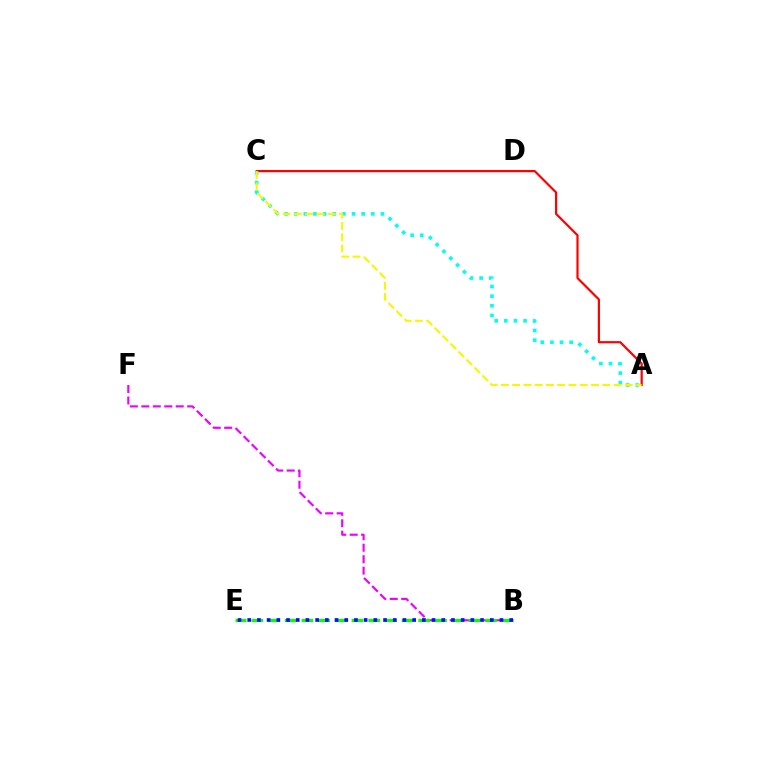{('B', 'F'): [{'color': '#ee00ff', 'line_style': 'dashed', 'thickness': 1.56}], ('A', 'C'): [{'color': '#ff0000', 'line_style': 'solid', 'thickness': 1.58}, {'color': '#00fff6', 'line_style': 'dotted', 'thickness': 2.62}, {'color': '#fcf500', 'line_style': 'dashed', 'thickness': 1.53}], ('B', 'E'): [{'color': '#08ff00', 'line_style': 'dashed', 'thickness': 2.27}, {'color': '#0010ff', 'line_style': 'dotted', 'thickness': 2.64}]}